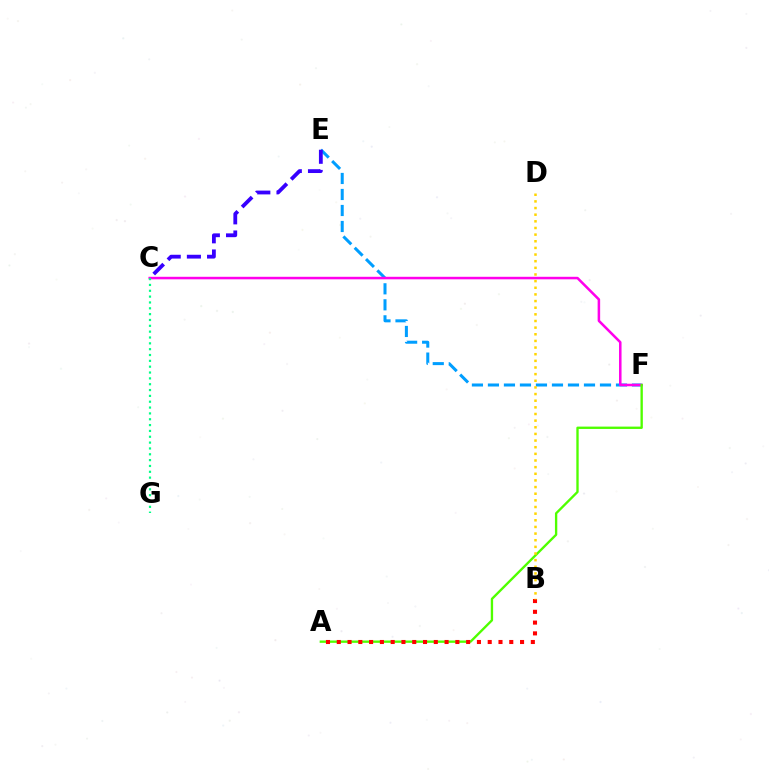{('E', 'F'): [{'color': '#009eff', 'line_style': 'dashed', 'thickness': 2.17}], ('C', 'E'): [{'color': '#3700ff', 'line_style': 'dashed', 'thickness': 2.74}], ('C', 'F'): [{'color': '#ff00ed', 'line_style': 'solid', 'thickness': 1.82}], ('C', 'G'): [{'color': '#00ff86', 'line_style': 'dotted', 'thickness': 1.59}], ('A', 'F'): [{'color': '#4fff00', 'line_style': 'solid', 'thickness': 1.69}], ('A', 'B'): [{'color': '#ff0000', 'line_style': 'dotted', 'thickness': 2.93}], ('B', 'D'): [{'color': '#ffd500', 'line_style': 'dotted', 'thickness': 1.81}]}